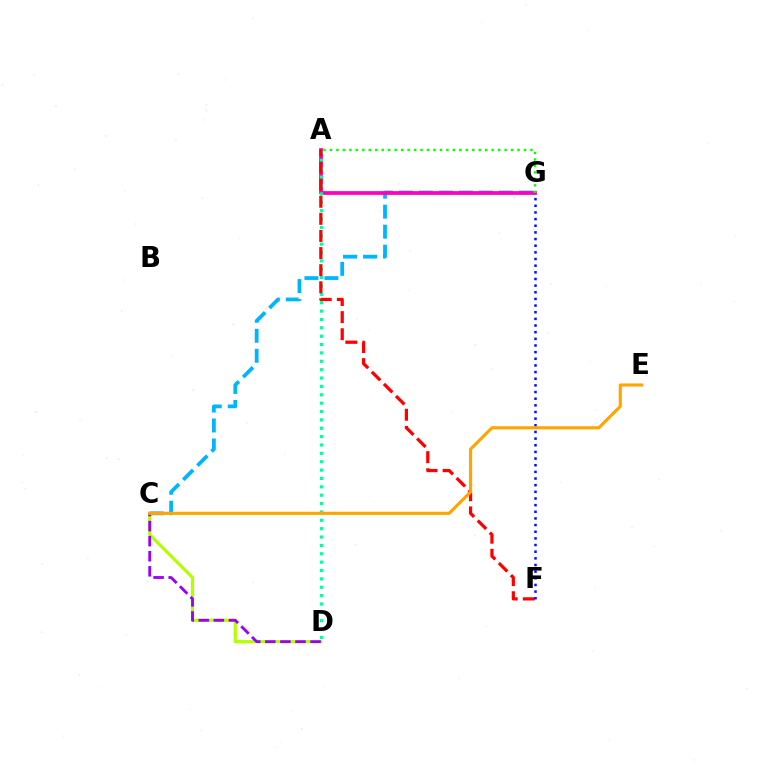{('C', 'G'): [{'color': '#00b5ff', 'line_style': 'dashed', 'thickness': 2.72}], ('C', 'D'): [{'color': '#b3ff00', 'line_style': 'solid', 'thickness': 2.3}, {'color': '#9b00ff', 'line_style': 'dashed', 'thickness': 2.05}], ('A', 'G'): [{'color': '#ff00bd', 'line_style': 'solid', 'thickness': 2.68}, {'color': '#08ff00', 'line_style': 'dotted', 'thickness': 1.76}], ('A', 'D'): [{'color': '#00ff9d', 'line_style': 'dotted', 'thickness': 2.27}], ('A', 'F'): [{'color': '#ff0000', 'line_style': 'dashed', 'thickness': 2.32}], ('F', 'G'): [{'color': '#0010ff', 'line_style': 'dotted', 'thickness': 1.81}], ('C', 'E'): [{'color': '#ffa500', 'line_style': 'solid', 'thickness': 2.26}]}